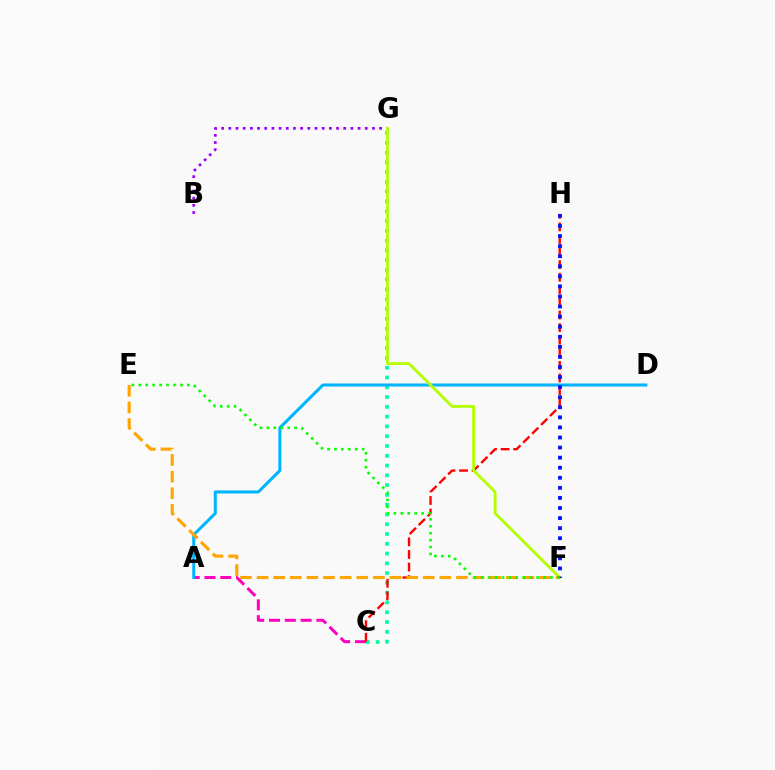{('C', 'G'): [{'color': '#00ff9d', 'line_style': 'dotted', 'thickness': 2.66}], ('A', 'C'): [{'color': '#ff00bd', 'line_style': 'dashed', 'thickness': 2.15}], ('B', 'G'): [{'color': '#9b00ff', 'line_style': 'dotted', 'thickness': 1.95}], ('A', 'D'): [{'color': '#00b5ff', 'line_style': 'solid', 'thickness': 2.19}], ('C', 'H'): [{'color': '#ff0000', 'line_style': 'dashed', 'thickness': 1.71}], ('F', 'G'): [{'color': '#b3ff00', 'line_style': 'solid', 'thickness': 2.03}], ('E', 'F'): [{'color': '#ffa500', 'line_style': 'dashed', 'thickness': 2.26}, {'color': '#08ff00', 'line_style': 'dotted', 'thickness': 1.89}], ('F', 'H'): [{'color': '#0010ff', 'line_style': 'dotted', 'thickness': 2.74}]}